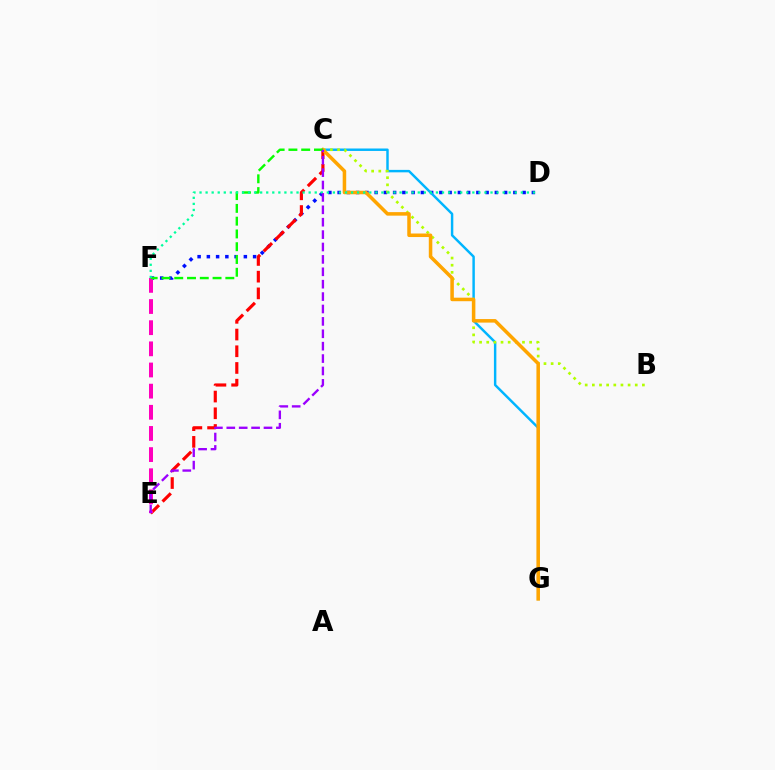{('D', 'F'): [{'color': '#0010ff', 'line_style': 'dotted', 'thickness': 2.51}, {'color': '#00ff9d', 'line_style': 'dotted', 'thickness': 1.65}], ('C', 'G'): [{'color': '#00b5ff', 'line_style': 'solid', 'thickness': 1.76}, {'color': '#ffa500', 'line_style': 'solid', 'thickness': 2.54}], ('C', 'E'): [{'color': '#ff0000', 'line_style': 'dashed', 'thickness': 2.27}, {'color': '#9b00ff', 'line_style': 'dashed', 'thickness': 1.68}], ('E', 'F'): [{'color': '#ff00bd', 'line_style': 'dashed', 'thickness': 2.87}], ('B', 'C'): [{'color': '#b3ff00', 'line_style': 'dotted', 'thickness': 1.94}], ('C', 'F'): [{'color': '#08ff00', 'line_style': 'dashed', 'thickness': 1.74}]}